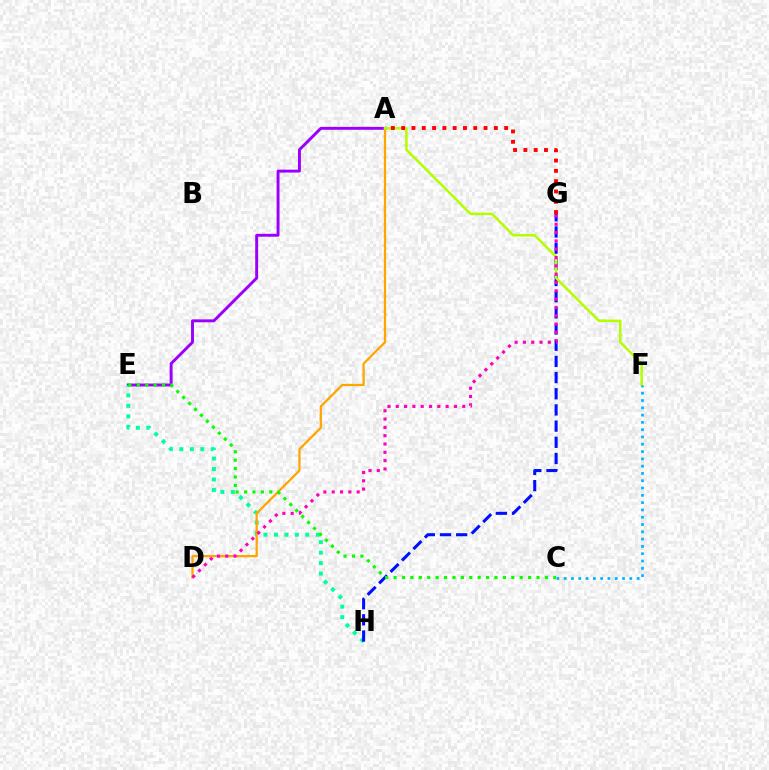{('A', 'E'): [{'color': '#9b00ff', 'line_style': 'solid', 'thickness': 2.11}], ('E', 'H'): [{'color': '#00ff9d', 'line_style': 'dotted', 'thickness': 2.85}], ('A', 'D'): [{'color': '#ffa500', 'line_style': 'solid', 'thickness': 1.62}], ('G', 'H'): [{'color': '#0010ff', 'line_style': 'dashed', 'thickness': 2.2}], ('A', 'F'): [{'color': '#b3ff00', 'line_style': 'solid', 'thickness': 1.82}], ('C', 'E'): [{'color': '#08ff00', 'line_style': 'dotted', 'thickness': 2.28}], ('A', 'G'): [{'color': '#ff0000', 'line_style': 'dotted', 'thickness': 2.8}], ('D', 'G'): [{'color': '#ff00bd', 'line_style': 'dotted', 'thickness': 2.26}], ('C', 'F'): [{'color': '#00b5ff', 'line_style': 'dotted', 'thickness': 1.98}]}